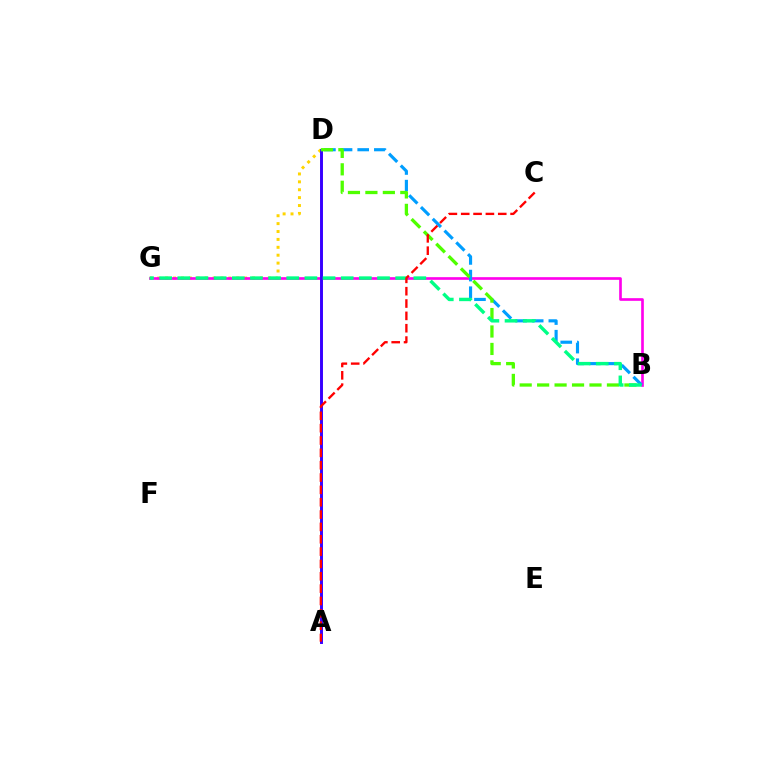{('D', 'G'): [{'color': '#ffd500', 'line_style': 'dotted', 'thickness': 2.15}], ('B', 'G'): [{'color': '#ff00ed', 'line_style': 'solid', 'thickness': 1.92}, {'color': '#00ff86', 'line_style': 'dashed', 'thickness': 2.47}], ('B', 'D'): [{'color': '#009eff', 'line_style': 'dashed', 'thickness': 2.26}, {'color': '#4fff00', 'line_style': 'dashed', 'thickness': 2.37}], ('A', 'D'): [{'color': '#3700ff', 'line_style': 'solid', 'thickness': 2.11}], ('A', 'C'): [{'color': '#ff0000', 'line_style': 'dashed', 'thickness': 1.68}]}